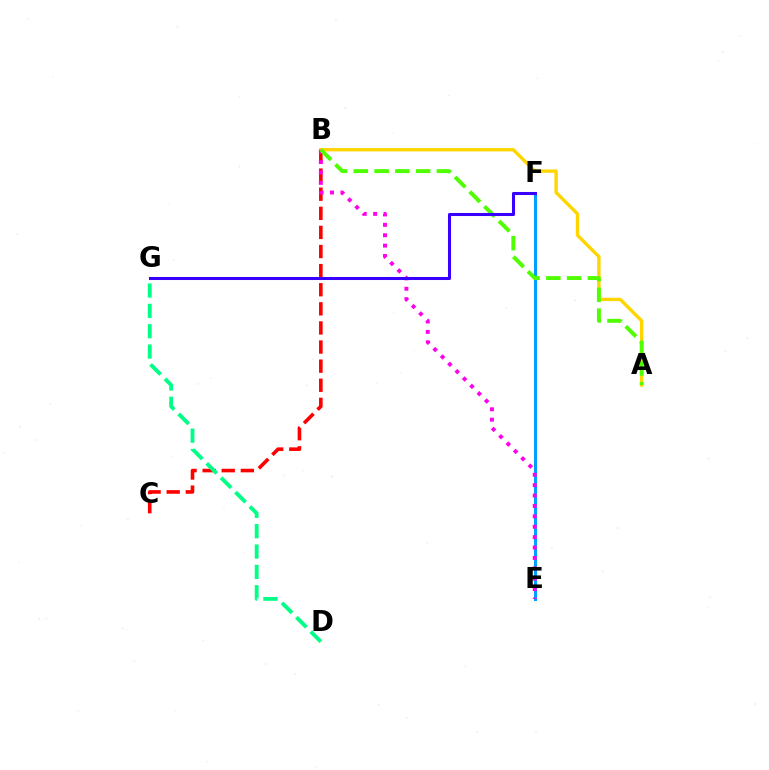{('B', 'C'): [{'color': '#ff0000', 'line_style': 'dashed', 'thickness': 2.6}], ('A', 'B'): [{'color': '#ffd500', 'line_style': 'solid', 'thickness': 2.42}, {'color': '#4fff00', 'line_style': 'dashed', 'thickness': 2.82}], ('D', 'G'): [{'color': '#00ff86', 'line_style': 'dashed', 'thickness': 2.77}], ('E', 'F'): [{'color': '#009eff', 'line_style': 'solid', 'thickness': 2.16}], ('B', 'E'): [{'color': '#ff00ed', 'line_style': 'dotted', 'thickness': 2.83}], ('F', 'G'): [{'color': '#3700ff', 'line_style': 'solid', 'thickness': 2.19}]}